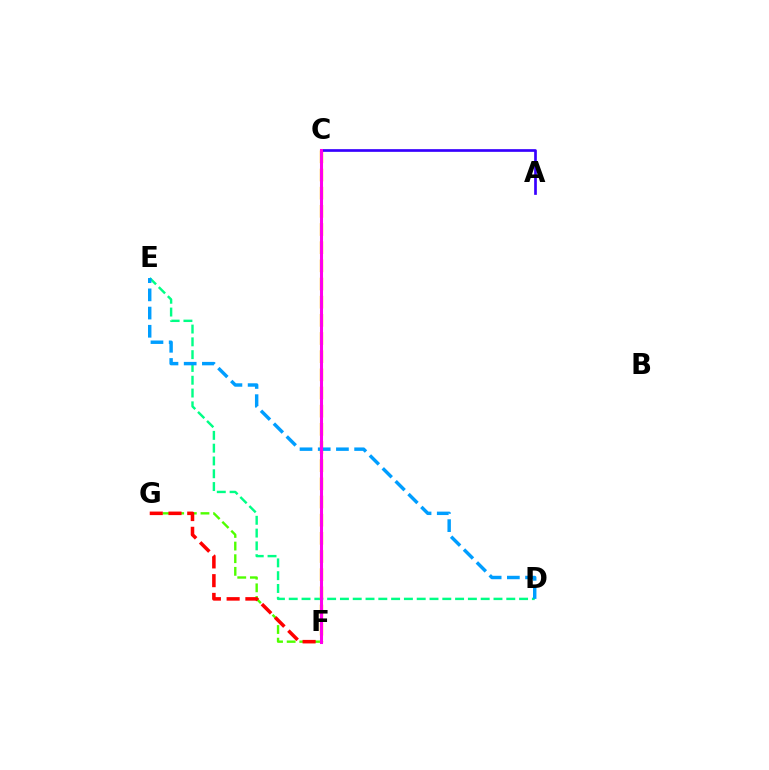{('D', 'E'): [{'color': '#00ff86', 'line_style': 'dashed', 'thickness': 1.74}, {'color': '#009eff', 'line_style': 'dashed', 'thickness': 2.47}], ('F', 'G'): [{'color': '#4fff00', 'line_style': 'dashed', 'thickness': 1.72}, {'color': '#ff0000', 'line_style': 'dashed', 'thickness': 2.55}], ('C', 'F'): [{'color': '#ffd500', 'line_style': 'dashed', 'thickness': 2.47}, {'color': '#ff00ed', 'line_style': 'solid', 'thickness': 2.2}], ('A', 'C'): [{'color': '#3700ff', 'line_style': 'solid', 'thickness': 1.93}]}